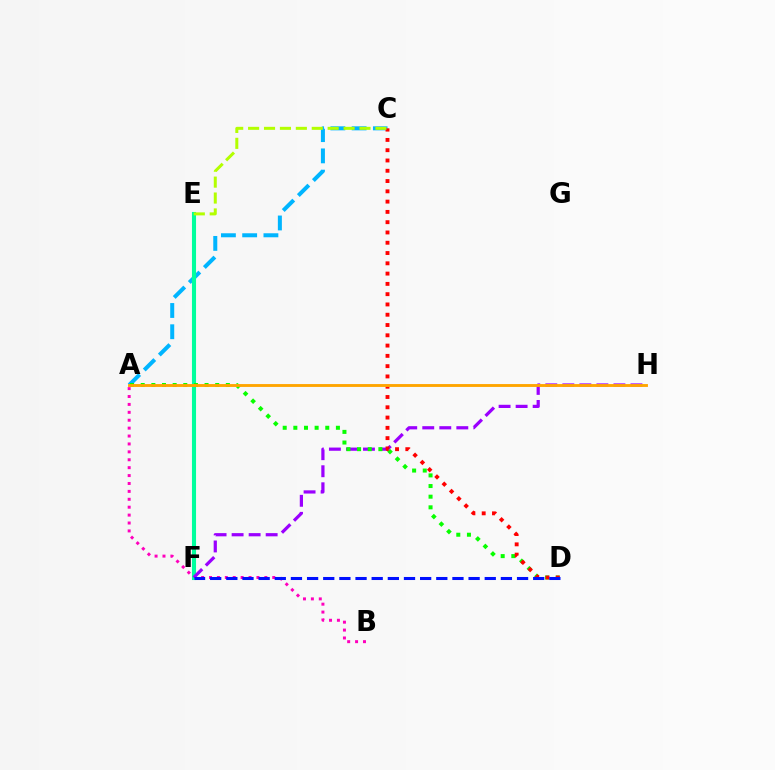{('A', 'C'): [{'color': '#00b5ff', 'line_style': 'dashed', 'thickness': 2.89}], ('A', 'B'): [{'color': '#ff00bd', 'line_style': 'dotted', 'thickness': 2.15}], ('E', 'F'): [{'color': '#00ff9d', 'line_style': 'solid', 'thickness': 2.94}], ('F', 'H'): [{'color': '#9b00ff', 'line_style': 'dashed', 'thickness': 2.31}], ('A', 'D'): [{'color': '#08ff00', 'line_style': 'dotted', 'thickness': 2.89}], ('C', 'D'): [{'color': '#ff0000', 'line_style': 'dotted', 'thickness': 2.79}], ('C', 'E'): [{'color': '#b3ff00', 'line_style': 'dashed', 'thickness': 2.16}], ('D', 'F'): [{'color': '#0010ff', 'line_style': 'dashed', 'thickness': 2.19}], ('A', 'H'): [{'color': '#ffa500', 'line_style': 'solid', 'thickness': 2.06}]}